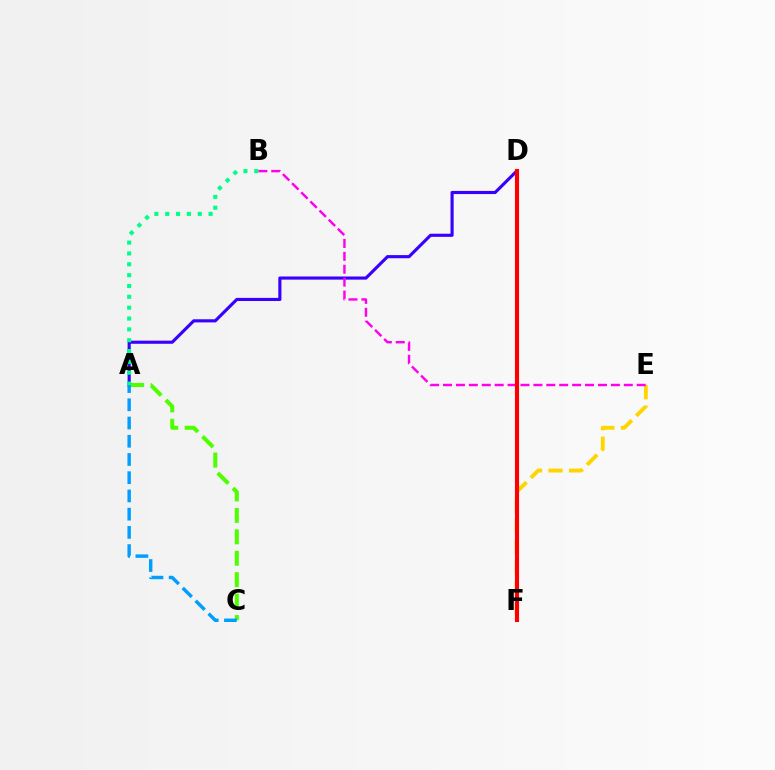{('E', 'F'): [{'color': '#ffd500', 'line_style': 'dashed', 'thickness': 2.79}], ('A', 'D'): [{'color': '#3700ff', 'line_style': 'solid', 'thickness': 2.25}], ('A', 'C'): [{'color': '#4fff00', 'line_style': 'dashed', 'thickness': 2.91}, {'color': '#009eff', 'line_style': 'dashed', 'thickness': 2.48}], ('B', 'E'): [{'color': '#ff00ed', 'line_style': 'dashed', 'thickness': 1.75}], ('D', 'F'): [{'color': '#ff0000', 'line_style': 'solid', 'thickness': 2.95}], ('A', 'B'): [{'color': '#00ff86', 'line_style': 'dotted', 'thickness': 2.95}]}